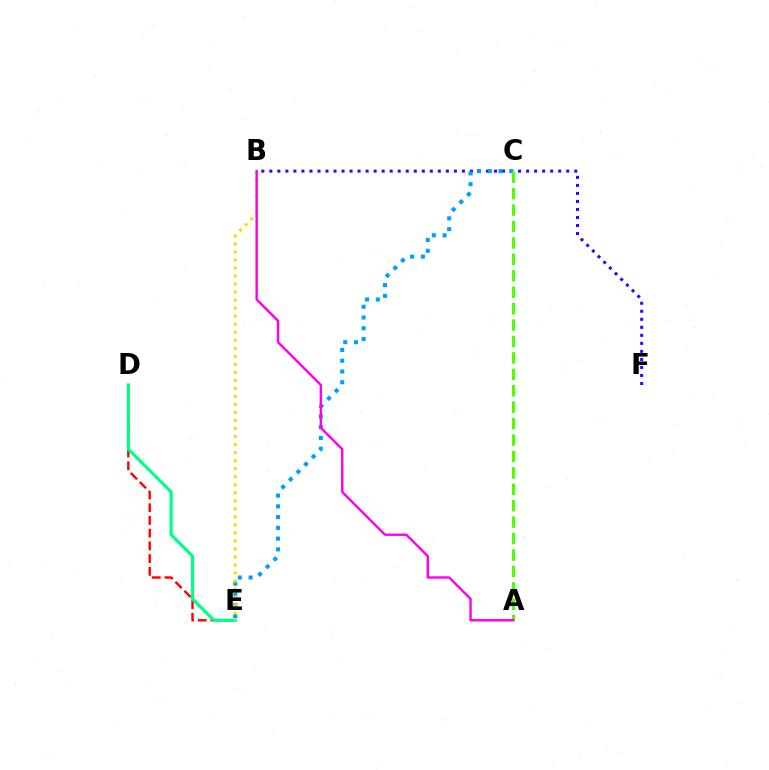{('B', 'F'): [{'color': '#3700ff', 'line_style': 'dotted', 'thickness': 2.18}], ('D', 'E'): [{'color': '#ff0000', 'line_style': 'dashed', 'thickness': 1.73}, {'color': '#00ff86', 'line_style': 'solid', 'thickness': 2.31}], ('C', 'E'): [{'color': '#009eff', 'line_style': 'dotted', 'thickness': 2.92}], ('A', 'C'): [{'color': '#4fff00', 'line_style': 'dashed', 'thickness': 2.23}], ('B', 'E'): [{'color': '#ffd500', 'line_style': 'dotted', 'thickness': 2.18}], ('A', 'B'): [{'color': '#ff00ed', 'line_style': 'solid', 'thickness': 1.74}]}